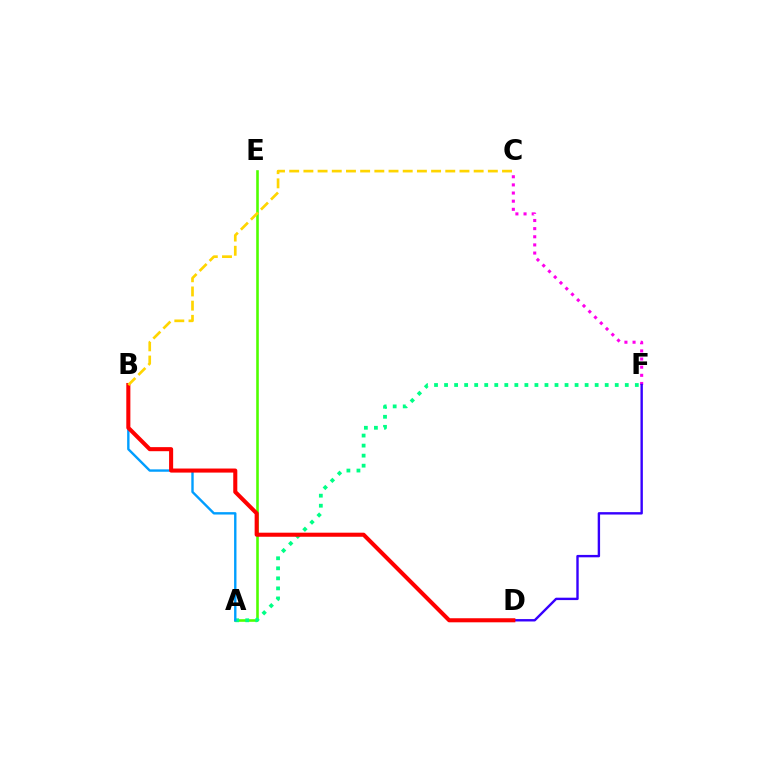{('A', 'E'): [{'color': '#4fff00', 'line_style': 'solid', 'thickness': 1.88}], ('C', 'F'): [{'color': '#ff00ed', 'line_style': 'dotted', 'thickness': 2.21}], ('D', 'F'): [{'color': '#3700ff', 'line_style': 'solid', 'thickness': 1.72}], ('A', 'F'): [{'color': '#00ff86', 'line_style': 'dotted', 'thickness': 2.73}], ('A', 'B'): [{'color': '#009eff', 'line_style': 'solid', 'thickness': 1.72}], ('B', 'D'): [{'color': '#ff0000', 'line_style': 'solid', 'thickness': 2.93}], ('B', 'C'): [{'color': '#ffd500', 'line_style': 'dashed', 'thickness': 1.93}]}